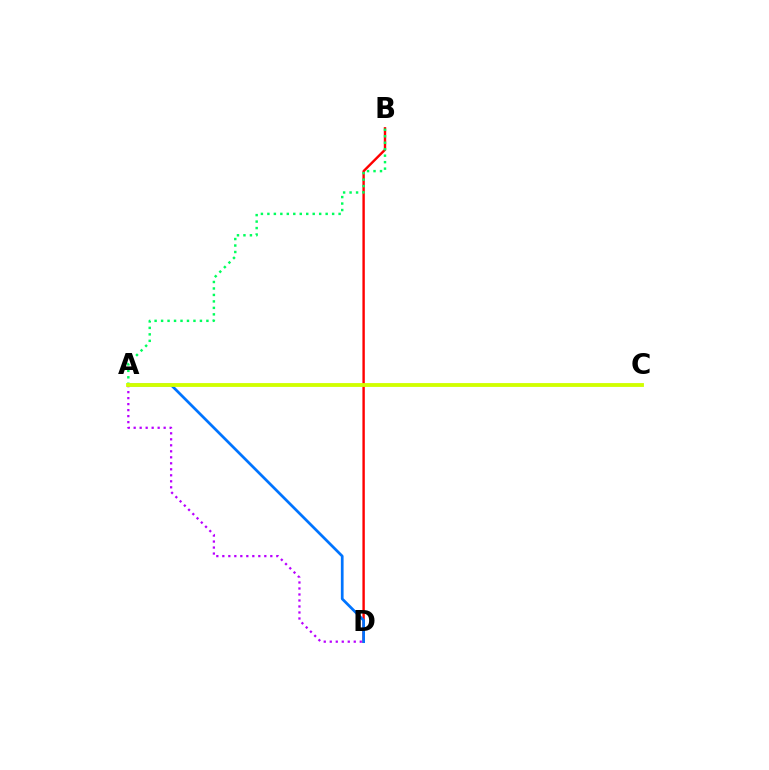{('B', 'D'): [{'color': '#ff0000', 'line_style': 'solid', 'thickness': 1.73}], ('A', 'D'): [{'color': '#0074ff', 'line_style': 'solid', 'thickness': 1.96}, {'color': '#b900ff', 'line_style': 'dotted', 'thickness': 1.63}], ('A', 'B'): [{'color': '#00ff5c', 'line_style': 'dotted', 'thickness': 1.76}], ('A', 'C'): [{'color': '#d1ff00', 'line_style': 'solid', 'thickness': 2.76}]}